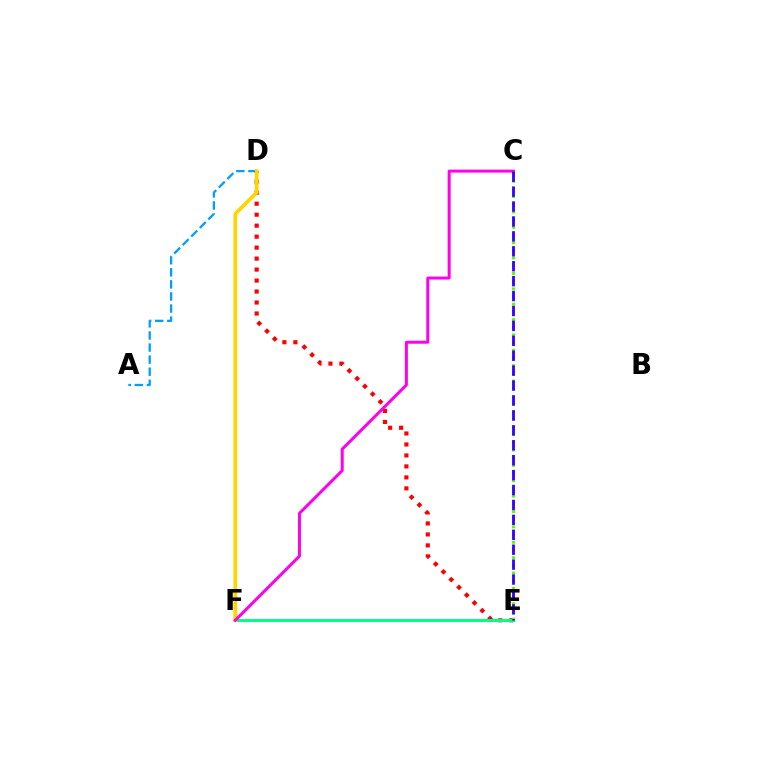{('A', 'D'): [{'color': '#009eff', 'line_style': 'dashed', 'thickness': 1.64}], ('D', 'E'): [{'color': '#ff0000', 'line_style': 'dotted', 'thickness': 2.98}], ('E', 'F'): [{'color': '#00ff86', 'line_style': 'solid', 'thickness': 2.15}], ('D', 'F'): [{'color': '#ffd500', 'line_style': 'solid', 'thickness': 2.71}], ('C', 'F'): [{'color': '#ff00ed', 'line_style': 'solid', 'thickness': 2.15}], ('C', 'E'): [{'color': '#4fff00', 'line_style': 'dotted', 'thickness': 2.09}, {'color': '#3700ff', 'line_style': 'dashed', 'thickness': 2.03}]}